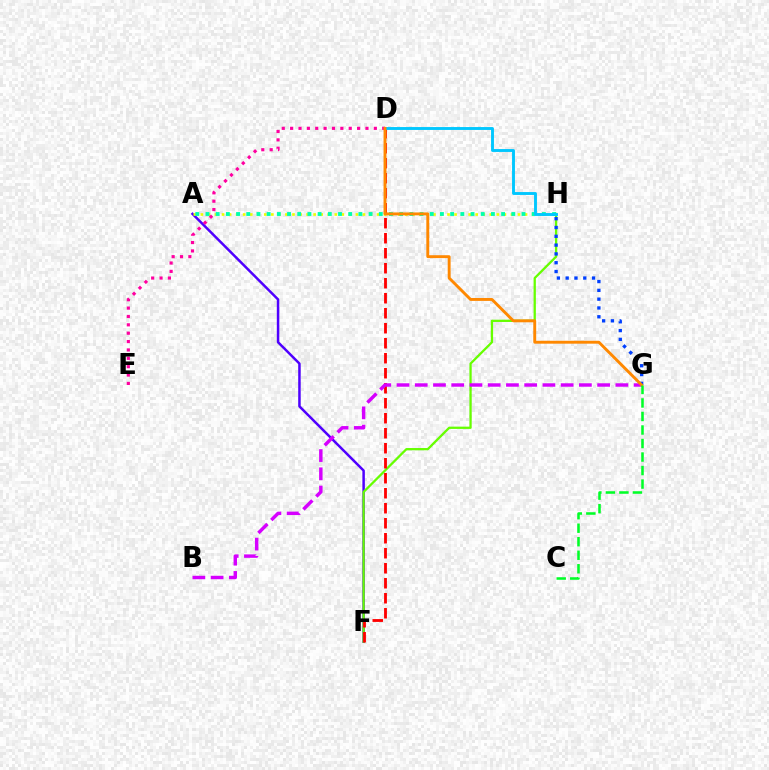{('A', 'F'): [{'color': '#4f00ff', 'line_style': 'solid', 'thickness': 1.79}], ('F', 'H'): [{'color': '#66ff00', 'line_style': 'solid', 'thickness': 1.64}], ('G', 'H'): [{'color': '#003fff', 'line_style': 'dotted', 'thickness': 2.39}], ('A', 'H'): [{'color': '#eeff00', 'line_style': 'dotted', 'thickness': 1.91}, {'color': '#00ffaf', 'line_style': 'dotted', 'thickness': 2.77}], ('D', 'F'): [{'color': '#ff0000', 'line_style': 'dashed', 'thickness': 2.04}], ('D', 'E'): [{'color': '#ff00a0', 'line_style': 'dotted', 'thickness': 2.27}], ('D', 'H'): [{'color': '#00c7ff', 'line_style': 'solid', 'thickness': 2.08}], ('B', 'G'): [{'color': '#d600ff', 'line_style': 'dashed', 'thickness': 2.48}], ('D', 'G'): [{'color': '#ff8800', 'line_style': 'solid', 'thickness': 2.09}], ('C', 'G'): [{'color': '#00ff27', 'line_style': 'dashed', 'thickness': 1.84}]}